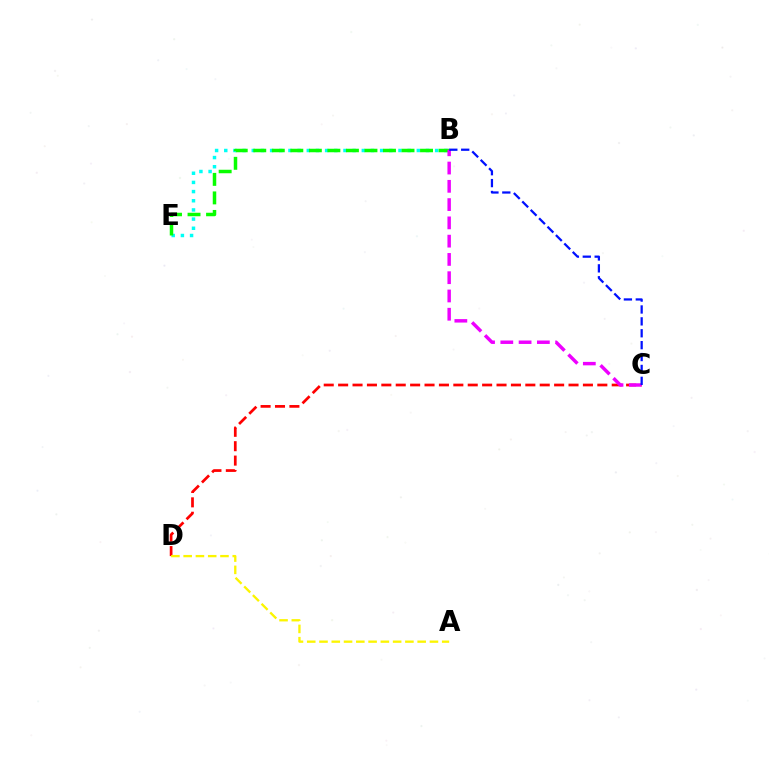{('B', 'E'): [{'color': '#00fff6', 'line_style': 'dotted', 'thickness': 2.49}, {'color': '#08ff00', 'line_style': 'dashed', 'thickness': 2.52}], ('C', 'D'): [{'color': '#ff0000', 'line_style': 'dashed', 'thickness': 1.96}], ('B', 'C'): [{'color': '#ee00ff', 'line_style': 'dashed', 'thickness': 2.48}, {'color': '#0010ff', 'line_style': 'dashed', 'thickness': 1.62}], ('A', 'D'): [{'color': '#fcf500', 'line_style': 'dashed', 'thickness': 1.67}]}